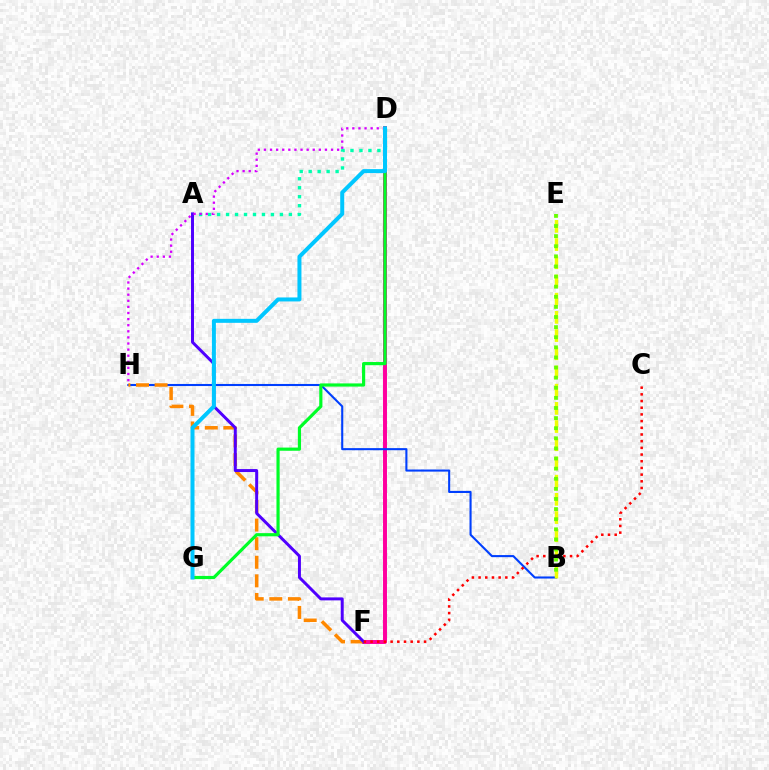{('D', 'F'): [{'color': '#ff00a0', 'line_style': 'solid', 'thickness': 2.85}], ('A', 'D'): [{'color': '#00ffaf', 'line_style': 'dotted', 'thickness': 2.44}], ('B', 'H'): [{'color': '#003fff', 'line_style': 'solid', 'thickness': 1.5}], ('F', 'H'): [{'color': '#ff8800', 'line_style': 'dashed', 'thickness': 2.53}], ('B', 'E'): [{'color': '#eeff00', 'line_style': 'dashed', 'thickness': 2.47}, {'color': '#66ff00', 'line_style': 'dotted', 'thickness': 2.75}], ('A', 'F'): [{'color': '#4f00ff', 'line_style': 'solid', 'thickness': 2.14}], ('C', 'F'): [{'color': '#ff0000', 'line_style': 'dotted', 'thickness': 1.82}], ('D', 'G'): [{'color': '#00ff27', 'line_style': 'solid', 'thickness': 2.28}, {'color': '#00c7ff', 'line_style': 'solid', 'thickness': 2.87}], ('D', 'H'): [{'color': '#d600ff', 'line_style': 'dotted', 'thickness': 1.66}]}